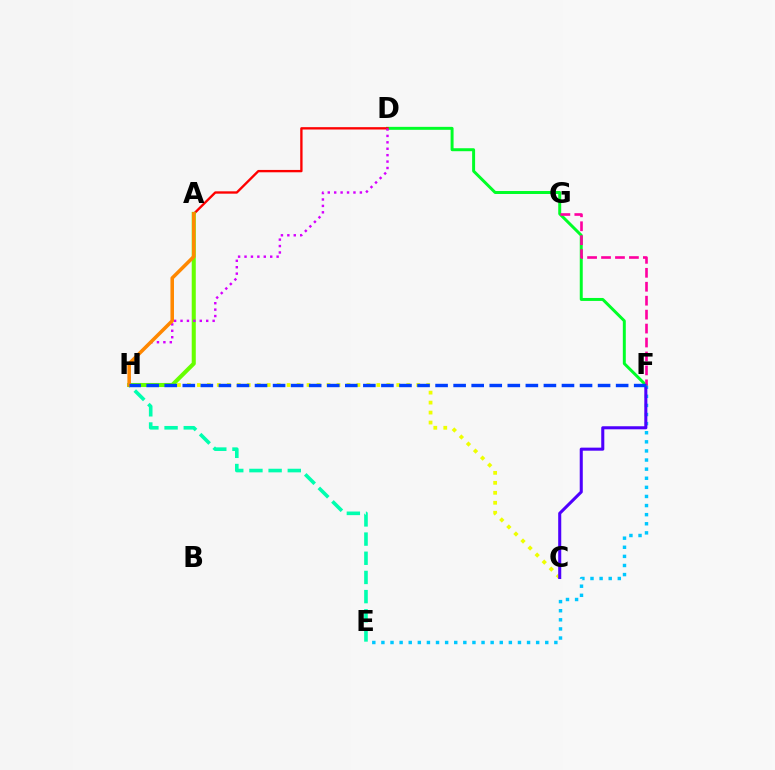{('E', 'F'): [{'color': '#00c7ff', 'line_style': 'dotted', 'thickness': 2.47}], ('C', 'H'): [{'color': '#eeff00', 'line_style': 'dotted', 'thickness': 2.71}], ('E', 'H'): [{'color': '#00ffaf', 'line_style': 'dashed', 'thickness': 2.61}], ('C', 'F'): [{'color': '#4f00ff', 'line_style': 'solid', 'thickness': 2.2}], ('D', 'F'): [{'color': '#00ff27', 'line_style': 'solid', 'thickness': 2.14}], ('A', 'D'): [{'color': '#ff0000', 'line_style': 'solid', 'thickness': 1.69}], ('A', 'H'): [{'color': '#66ff00', 'line_style': 'solid', 'thickness': 2.93}, {'color': '#ff8800', 'line_style': 'solid', 'thickness': 2.55}], ('D', 'H'): [{'color': '#d600ff', 'line_style': 'dotted', 'thickness': 1.74}], ('F', 'G'): [{'color': '#ff00a0', 'line_style': 'dashed', 'thickness': 1.89}], ('F', 'H'): [{'color': '#003fff', 'line_style': 'dashed', 'thickness': 2.45}]}